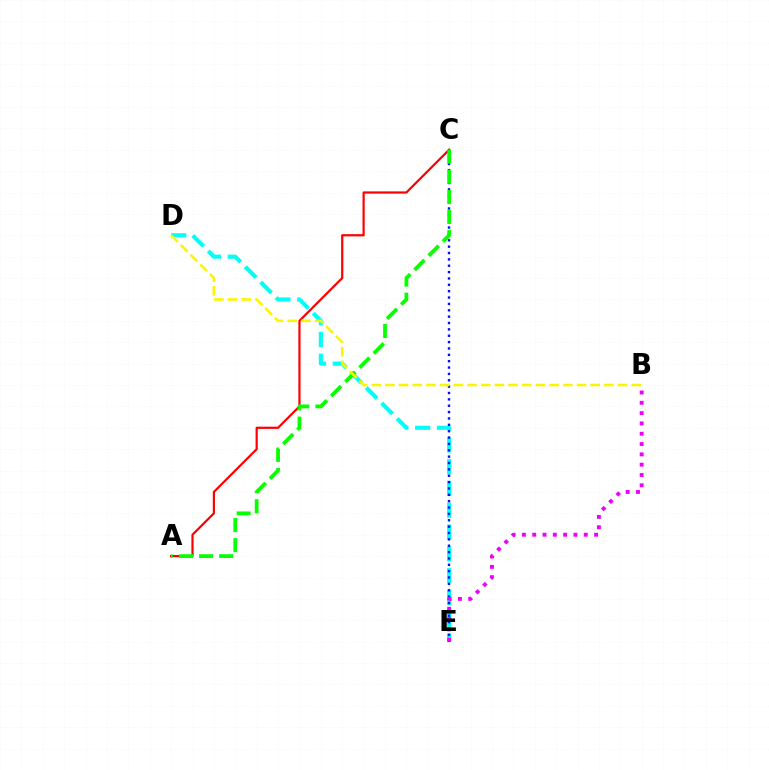{('D', 'E'): [{'color': '#00fff6', 'line_style': 'dashed', 'thickness': 2.96}], ('C', 'E'): [{'color': '#0010ff', 'line_style': 'dotted', 'thickness': 1.73}], ('A', 'C'): [{'color': '#ff0000', 'line_style': 'solid', 'thickness': 1.59}, {'color': '#08ff00', 'line_style': 'dashed', 'thickness': 2.73}], ('B', 'E'): [{'color': '#ee00ff', 'line_style': 'dotted', 'thickness': 2.8}], ('B', 'D'): [{'color': '#fcf500', 'line_style': 'dashed', 'thickness': 1.86}]}